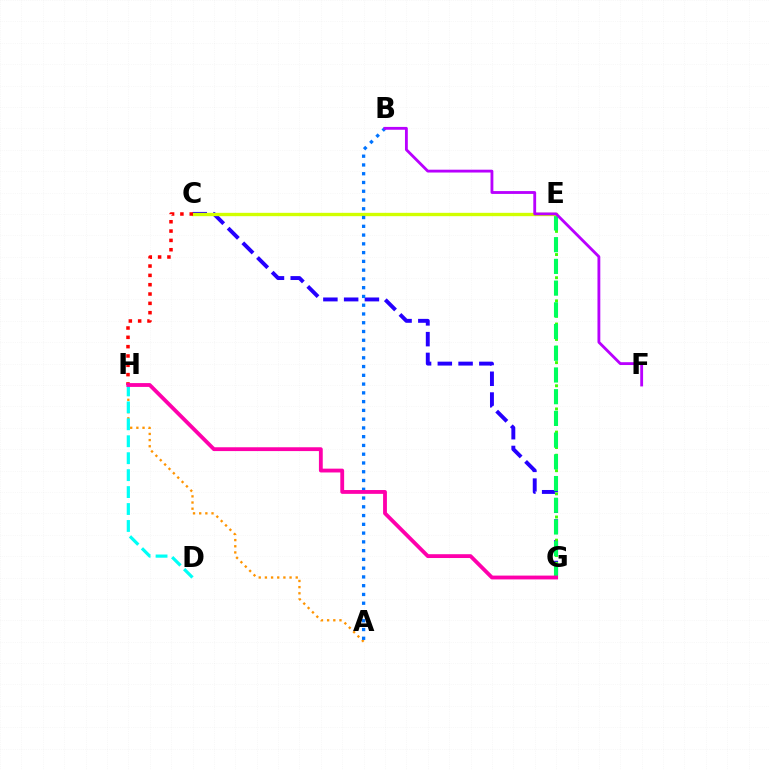{('A', 'H'): [{'color': '#ff9400', 'line_style': 'dotted', 'thickness': 1.68}], ('C', 'G'): [{'color': '#2500ff', 'line_style': 'dashed', 'thickness': 2.82}], ('E', 'G'): [{'color': '#3dff00', 'line_style': 'dotted', 'thickness': 2.1}, {'color': '#00ff5c', 'line_style': 'dashed', 'thickness': 2.95}], ('D', 'H'): [{'color': '#00fff6', 'line_style': 'dashed', 'thickness': 2.3}], ('C', 'E'): [{'color': '#d1ff00', 'line_style': 'solid', 'thickness': 2.4}], ('A', 'B'): [{'color': '#0074ff', 'line_style': 'dotted', 'thickness': 2.38}], ('C', 'H'): [{'color': '#ff0000', 'line_style': 'dotted', 'thickness': 2.53}], ('B', 'F'): [{'color': '#b900ff', 'line_style': 'solid', 'thickness': 2.04}], ('G', 'H'): [{'color': '#ff00ac', 'line_style': 'solid', 'thickness': 2.75}]}